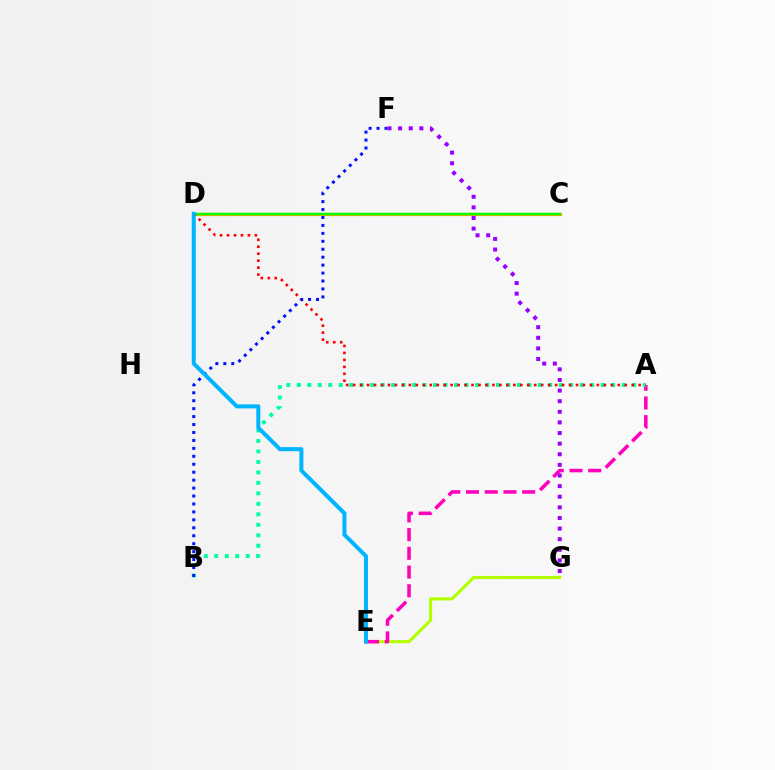{('C', 'D'): [{'color': '#ffa500', 'line_style': 'solid', 'thickness': 2.27}, {'color': '#08ff00', 'line_style': 'solid', 'thickness': 1.79}], ('E', 'G'): [{'color': '#b3ff00', 'line_style': 'solid', 'thickness': 2.25}], ('A', 'E'): [{'color': '#ff00bd', 'line_style': 'dashed', 'thickness': 2.54}], ('A', 'B'): [{'color': '#00ff9d', 'line_style': 'dotted', 'thickness': 2.85}], ('A', 'D'): [{'color': '#ff0000', 'line_style': 'dotted', 'thickness': 1.89}], ('B', 'F'): [{'color': '#0010ff', 'line_style': 'dotted', 'thickness': 2.16}], ('F', 'G'): [{'color': '#9b00ff', 'line_style': 'dotted', 'thickness': 2.88}], ('D', 'E'): [{'color': '#00b5ff', 'line_style': 'solid', 'thickness': 2.89}]}